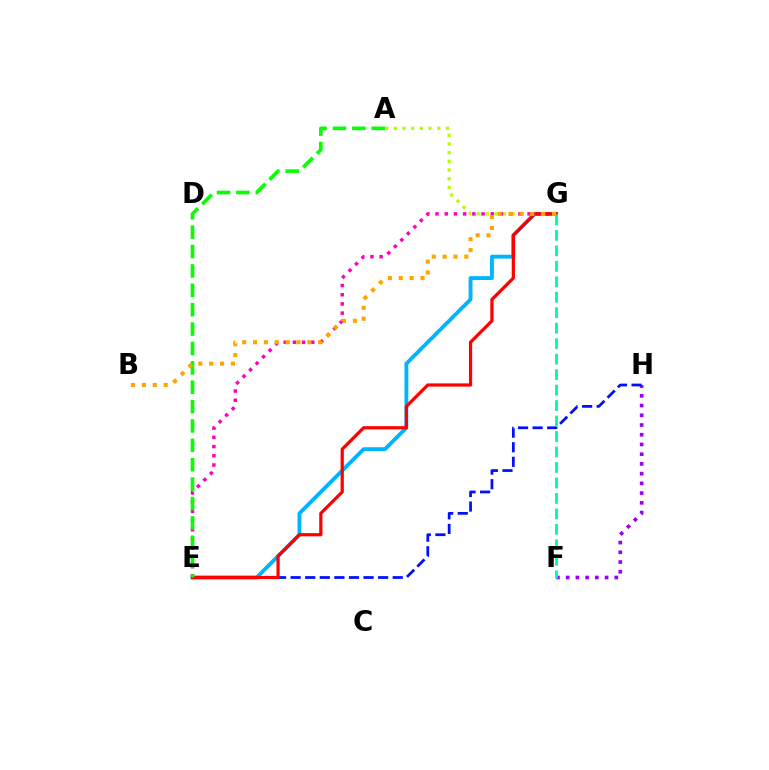{('A', 'G'): [{'color': '#b3ff00', 'line_style': 'dotted', 'thickness': 2.36}], ('E', 'G'): [{'color': '#00b5ff', 'line_style': 'solid', 'thickness': 2.78}, {'color': '#ff00bd', 'line_style': 'dotted', 'thickness': 2.5}, {'color': '#ff0000', 'line_style': 'solid', 'thickness': 2.31}], ('F', 'H'): [{'color': '#9b00ff', 'line_style': 'dotted', 'thickness': 2.64}], ('E', 'H'): [{'color': '#0010ff', 'line_style': 'dashed', 'thickness': 1.98}], ('A', 'E'): [{'color': '#08ff00', 'line_style': 'dashed', 'thickness': 2.63}], ('F', 'G'): [{'color': '#00ff9d', 'line_style': 'dashed', 'thickness': 2.1}], ('B', 'G'): [{'color': '#ffa500', 'line_style': 'dotted', 'thickness': 2.95}]}